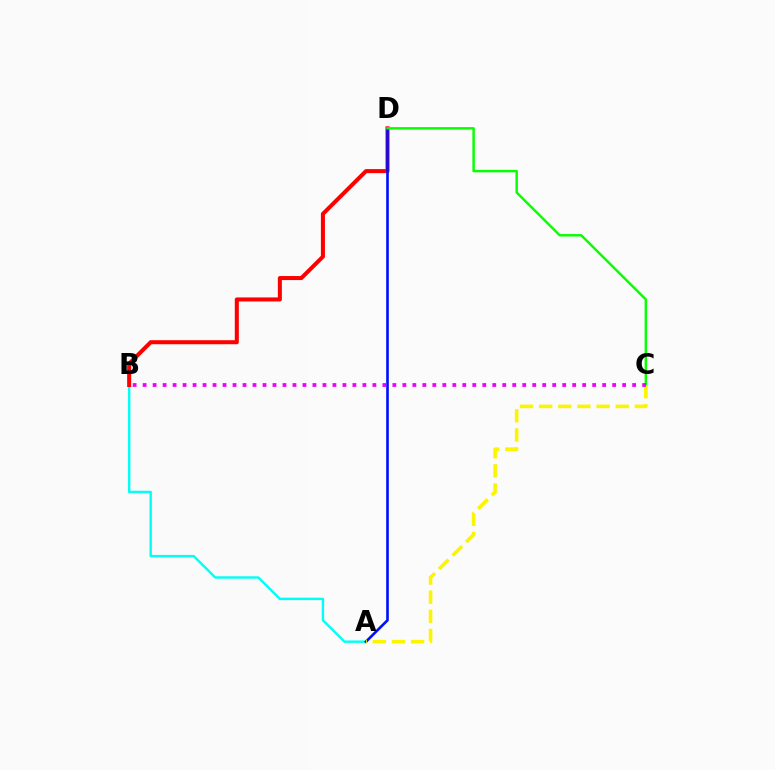{('A', 'B'): [{'color': '#00fff6', 'line_style': 'solid', 'thickness': 1.74}], ('B', 'D'): [{'color': '#ff0000', 'line_style': 'solid', 'thickness': 2.9}], ('A', 'D'): [{'color': '#0010ff', 'line_style': 'solid', 'thickness': 1.9}], ('C', 'D'): [{'color': '#08ff00', 'line_style': 'solid', 'thickness': 1.76}], ('A', 'C'): [{'color': '#fcf500', 'line_style': 'dashed', 'thickness': 2.6}], ('B', 'C'): [{'color': '#ee00ff', 'line_style': 'dotted', 'thickness': 2.71}]}